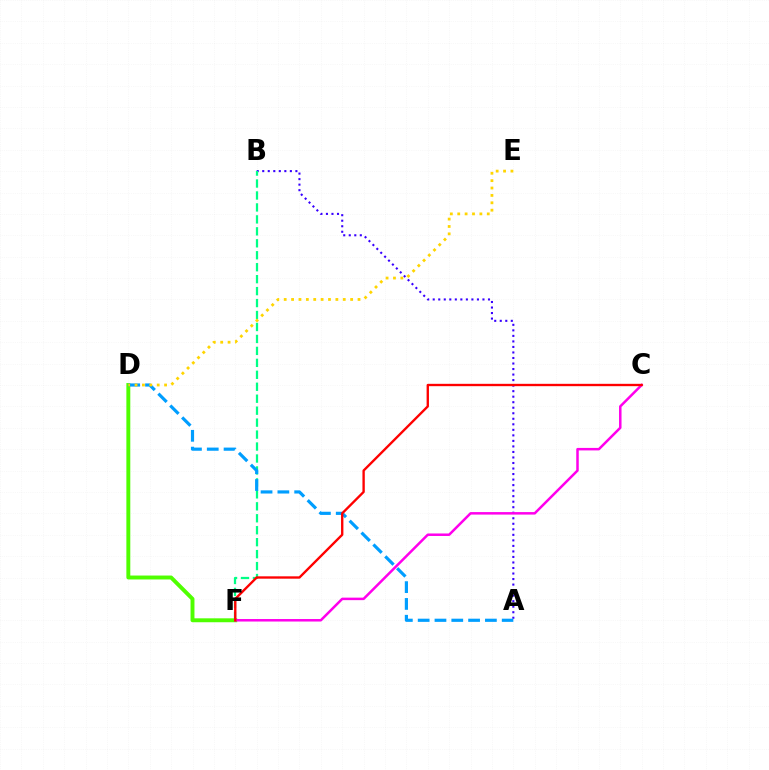{('A', 'B'): [{'color': '#3700ff', 'line_style': 'dotted', 'thickness': 1.5}], ('D', 'F'): [{'color': '#4fff00', 'line_style': 'solid', 'thickness': 2.82}], ('B', 'F'): [{'color': '#00ff86', 'line_style': 'dashed', 'thickness': 1.62}], ('A', 'D'): [{'color': '#009eff', 'line_style': 'dashed', 'thickness': 2.28}], ('D', 'E'): [{'color': '#ffd500', 'line_style': 'dotted', 'thickness': 2.01}], ('C', 'F'): [{'color': '#ff00ed', 'line_style': 'solid', 'thickness': 1.8}, {'color': '#ff0000', 'line_style': 'solid', 'thickness': 1.7}]}